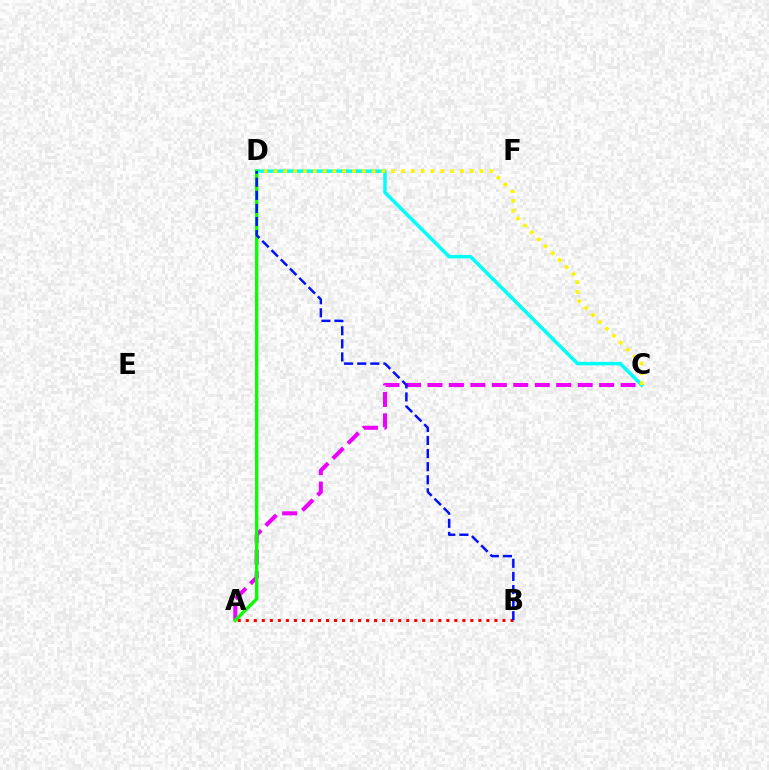{('C', 'D'): [{'color': '#00fff6', 'line_style': 'solid', 'thickness': 2.53}, {'color': '#fcf500', 'line_style': 'dotted', 'thickness': 2.67}], ('A', 'B'): [{'color': '#ff0000', 'line_style': 'dotted', 'thickness': 2.18}], ('A', 'C'): [{'color': '#ee00ff', 'line_style': 'dashed', 'thickness': 2.92}], ('A', 'D'): [{'color': '#08ff00', 'line_style': 'solid', 'thickness': 2.41}], ('B', 'D'): [{'color': '#0010ff', 'line_style': 'dashed', 'thickness': 1.78}]}